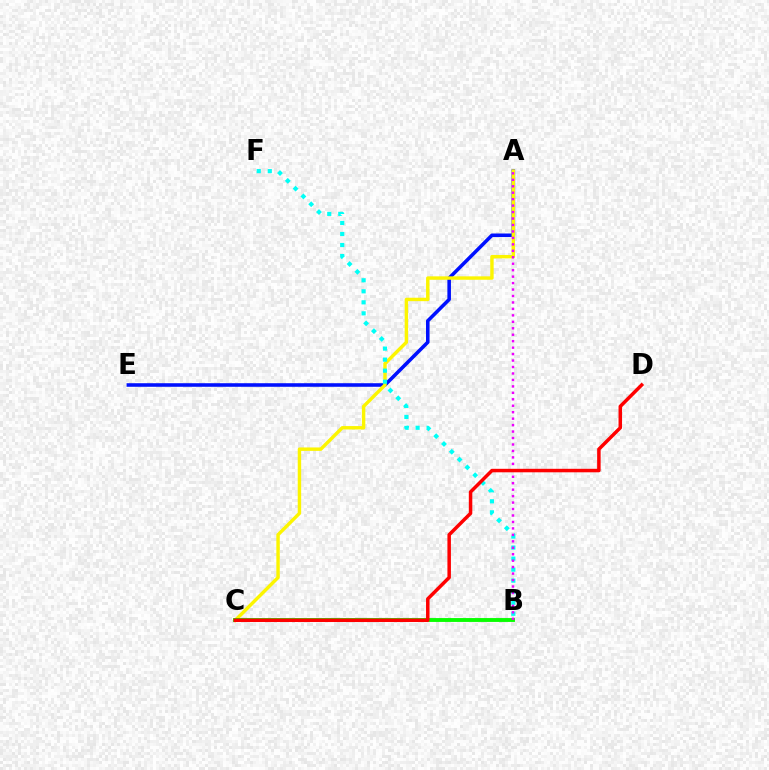{('A', 'E'): [{'color': '#0010ff', 'line_style': 'solid', 'thickness': 2.57}], ('A', 'C'): [{'color': '#fcf500', 'line_style': 'solid', 'thickness': 2.46}], ('B', 'F'): [{'color': '#00fff6', 'line_style': 'dotted', 'thickness': 3.0}], ('B', 'C'): [{'color': '#08ff00', 'line_style': 'solid', 'thickness': 2.79}], ('A', 'B'): [{'color': '#ee00ff', 'line_style': 'dotted', 'thickness': 1.75}], ('C', 'D'): [{'color': '#ff0000', 'line_style': 'solid', 'thickness': 2.51}]}